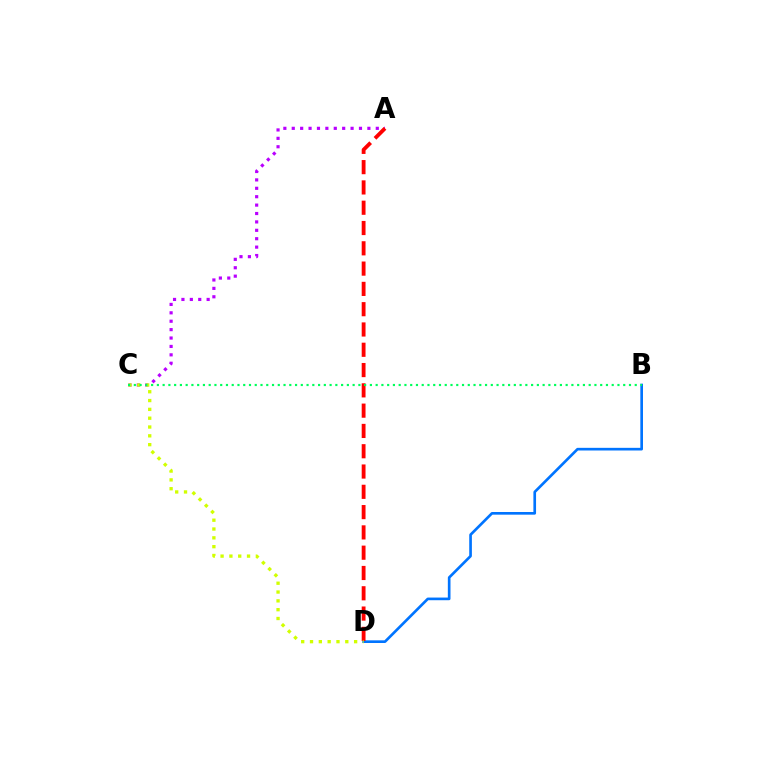{('A', 'C'): [{'color': '#b900ff', 'line_style': 'dotted', 'thickness': 2.28}], ('B', 'D'): [{'color': '#0074ff', 'line_style': 'solid', 'thickness': 1.92}], ('A', 'D'): [{'color': '#ff0000', 'line_style': 'dashed', 'thickness': 2.76}], ('C', 'D'): [{'color': '#d1ff00', 'line_style': 'dotted', 'thickness': 2.4}], ('B', 'C'): [{'color': '#00ff5c', 'line_style': 'dotted', 'thickness': 1.56}]}